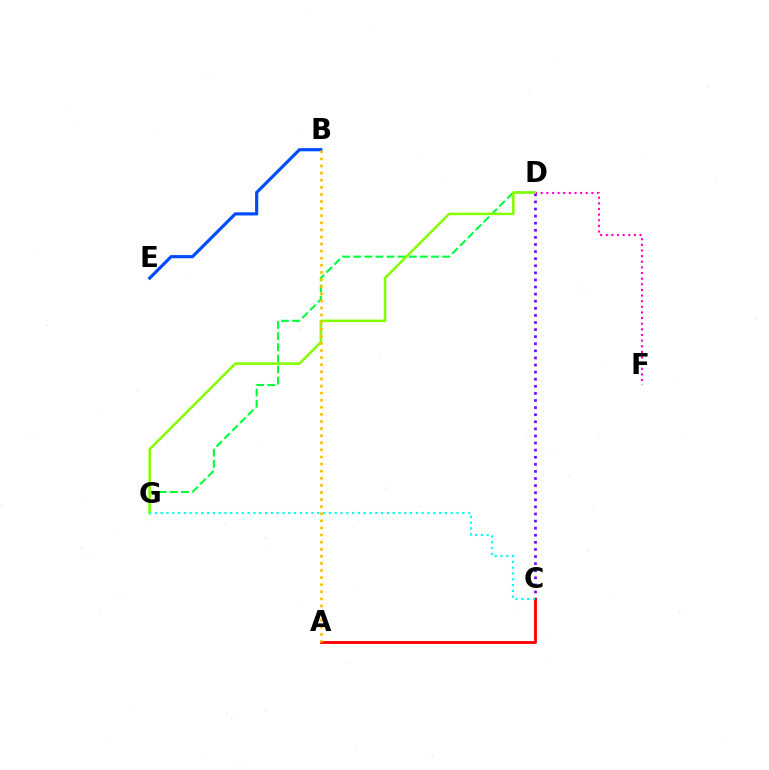{('D', 'G'): [{'color': '#00ff39', 'line_style': 'dashed', 'thickness': 1.51}, {'color': '#84ff00', 'line_style': 'solid', 'thickness': 1.83}], ('C', 'D'): [{'color': '#7200ff', 'line_style': 'dotted', 'thickness': 1.93}], ('D', 'F'): [{'color': '#ff00cf', 'line_style': 'dotted', 'thickness': 1.53}], ('A', 'C'): [{'color': '#ff0000', 'line_style': 'solid', 'thickness': 2.05}], ('B', 'E'): [{'color': '#004bff', 'line_style': 'solid', 'thickness': 2.28}], ('A', 'B'): [{'color': '#ffbd00', 'line_style': 'dotted', 'thickness': 1.93}], ('C', 'G'): [{'color': '#00fff6', 'line_style': 'dotted', 'thickness': 1.58}]}